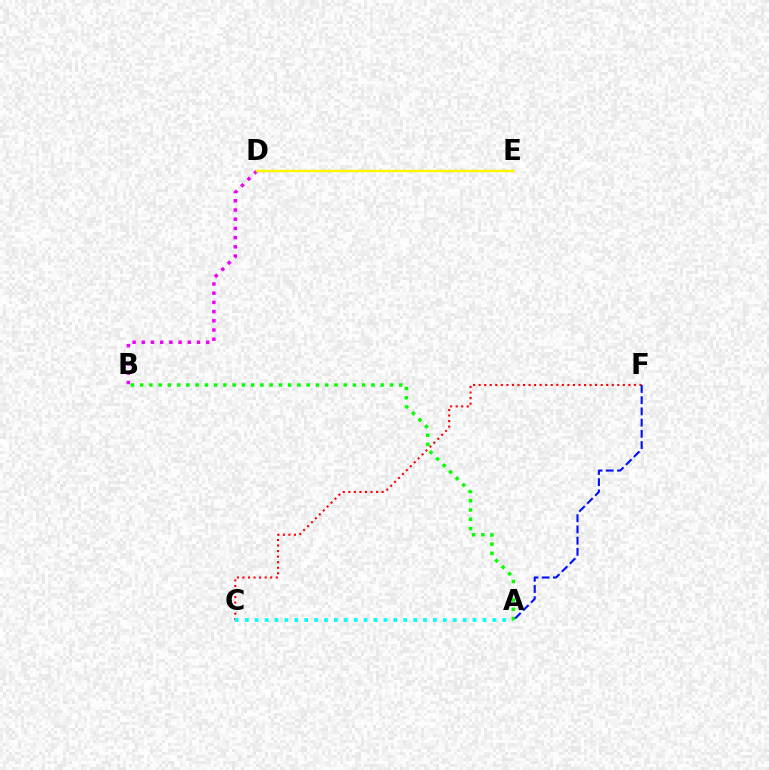{('B', 'D'): [{'color': '#ee00ff', 'line_style': 'dotted', 'thickness': 2.5}], ('C', 'F'): [{'color': '#ff0000', 'line_style': 'dotted', 'thickness': 1.51}], ('A', 'C'): [{'color': '#00fff6', 'line_style': 'dotted', 'thickness': 2.69}], ('A', 'B'): [{'color': '#08ff00', 'line_style': 'dotted', 'thickness': 2.51}], ('D', 'E'): [{'color': '#fcf500', 'line_style': 'solid', 'thickness': 1.79}], ('A', 'F'): [{'color': '#0010ff', 'line_style': 'dashed', 'thickness': 1.52}]}